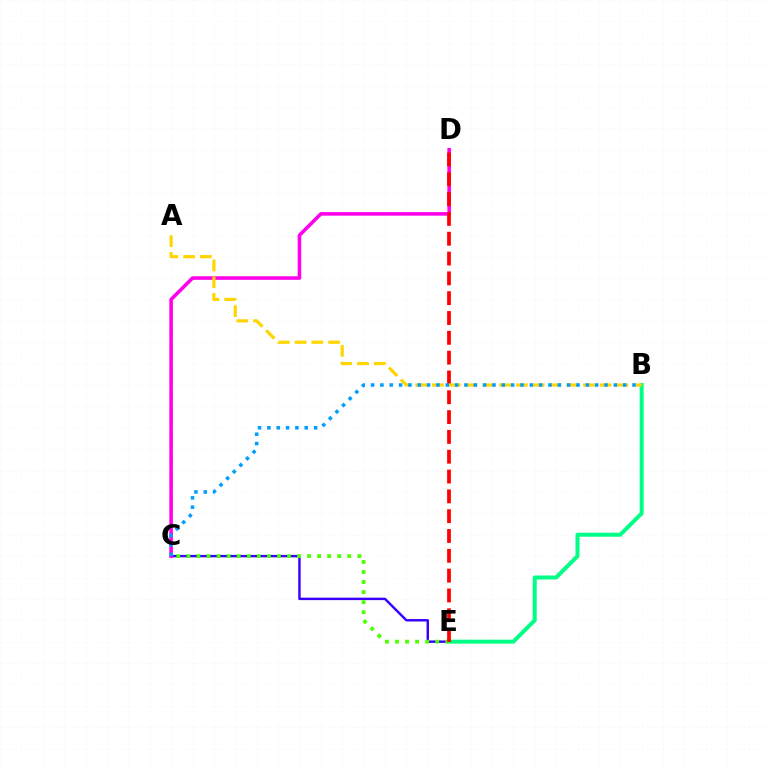{('C', 'E'): [{'color': '#3700ff', 'line_style': 'solid', 'thickness': 1.76}, {'color': '#4fff00', 'line_style': 'dotted', 'thickness': 2.73}], ('B', 'E'): [{'color': '#00ff86', 'line_style': 'solid', 'thickness': 2.88}], ('C', 'D'): [{'color': '#ff00ed', 'line_style': 'solid', 'thickness': 2.57}], ('D', 'E'): [{'color': '#ff0000', 'line_style': 'dashed', 'thickness': 2.69}], ('A', 'B'): [{'color': '#ffd500', 'line_style': 'dashed', 'thickness': 2.28}], ('B', 'C'): [{'color': '#009eff', 'line_style': 'dotted', 'thickness': 2.54}]}